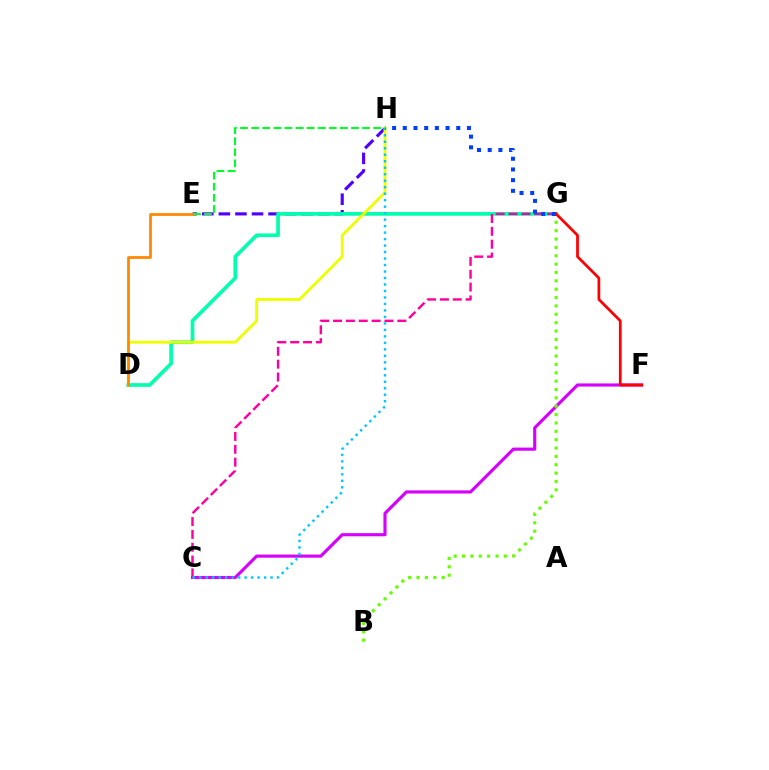{('E', 'H'): [{'color': '#4f00ff', 'line_style': 'dashed', 'thickness': 2.25}, {'color': '#00ff27', 'line_style': 'dashed', 'thickness': 1.51}], ('C', 'F'): [{'color': '#d600ff', 'line_style': 'solid', 'thickness': 2.26}], ('B', 'G'): [{'color': '#66ff00', 'line_style': 'dotted', 'thickness': 2.27}], ('D', 'G'): [{'color': '#00ffaf', 'line_style': 'solid', 'thickness': 2.65}], ('C', 'G'): [{'color': '#ff00a0', 'line_style': 'dashed', 'thickness': 1.75}], ('D', 'H'): [{'color': '#eeff00', 'line_style': 'solid', 'thickness': 2.06}], ('F', 'G'): [{'color': '#ff0000', 'line_style': 'solid', 'thickness': 1.97}], ('C', 'H'): [{'color': '#00c7ff', 'line_style': 'dotted', 'thickness': 1.76}], ('D', 'E'): [{'color': '#ff8800', 'line_style': 'solid', 'thickness': 1.99}], ('G', 'H'): [{'color': '#003fff', 'line_style': 'dotted', 'thickness': 2.9}]}